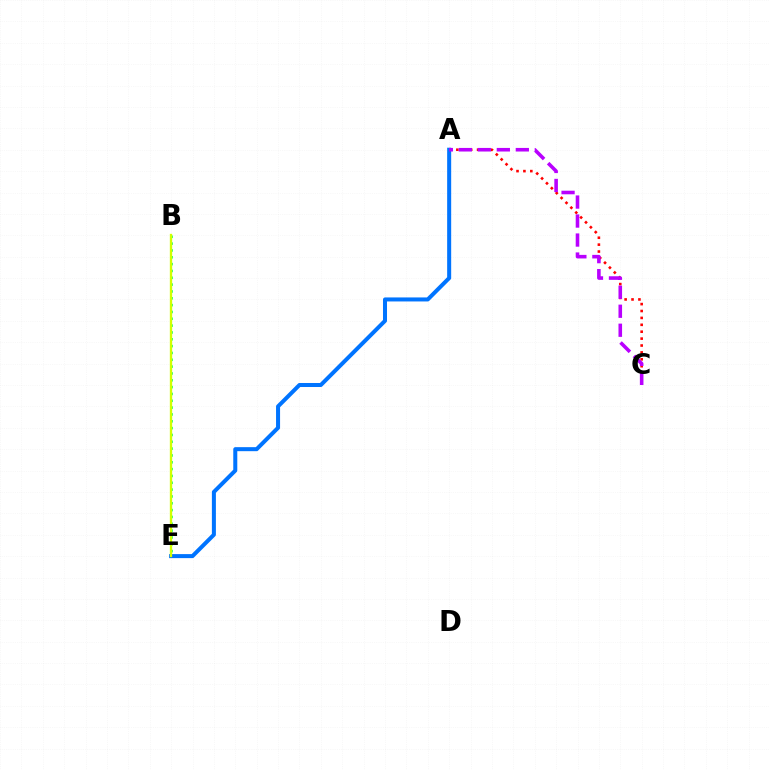{('A', 'C'): [{'color': '#ff0000', 'line_style': 'dotted', 'thickness': 1.87}, {'color': '#b900ff', 'line_style': 'dashed', 'thickness': 2.58}], ('A', 'E'): [{'color': '#0074ff', 'line_style': 'solid', 'thickness': 2.89}], ('B', 'E'): [{'color': '#00ff5c', 'line_style': 'dotted', 'thickness': 1.86}, {'color': '#d1ff00', 'line_style': 'solid', 'thickness': 1.67}]}